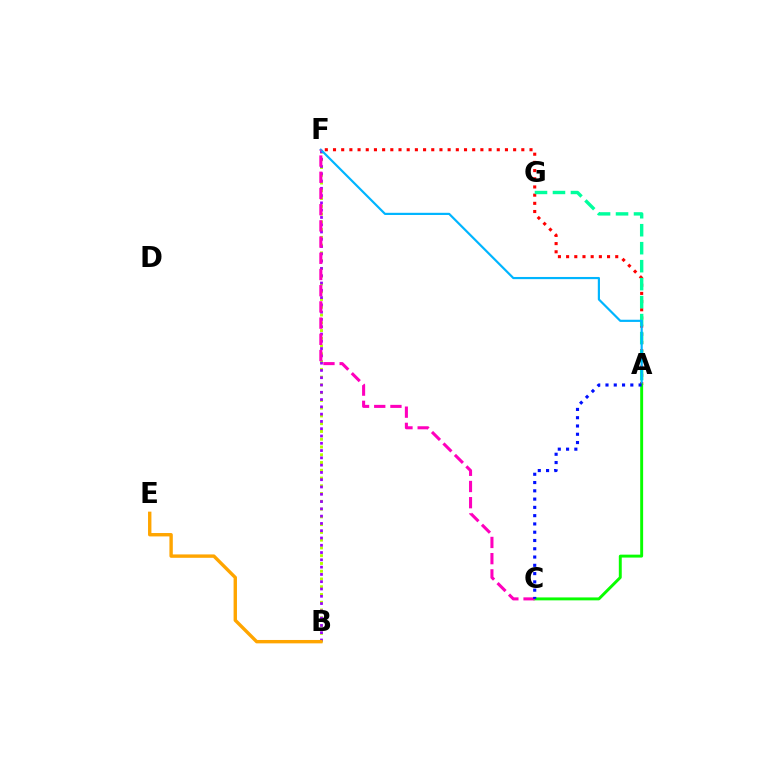{('B', 'F'): [{'color': '#b3ff00', 'line_style': 'dotted', 'thickness': 2.11}, {'color': '#9b00ff', 'line_style': 'dotted', 'thickness': 1.98}], ('A', 'F'): [{'color': '#ff0000', 'line_style': 'dotted', 'thickness': 2.22}, {'color': '#00b5ff', 'line_style': 'solid', 'thickness': 1.57}], ('A', 'G'): [{'color': '#00ff9d', 'line_style': 'dashed', 'thickness': 2.44}], ('B', 'E'): [{'color': '#ffa500', 'line_style': 'solid', 'thickness': 2.44}], ('A', 'C'): [{'color': '#08ff00', 'line_style': 'solid', 'thickness': 2.11}, {'color': '#0010ff', 'line_style': 'dotted', 'thickness': 2.25}], ('C', 'F'): [{'color': '#ff00bd', 'line_style': 'dashed', 'thickness': 2.2}]}